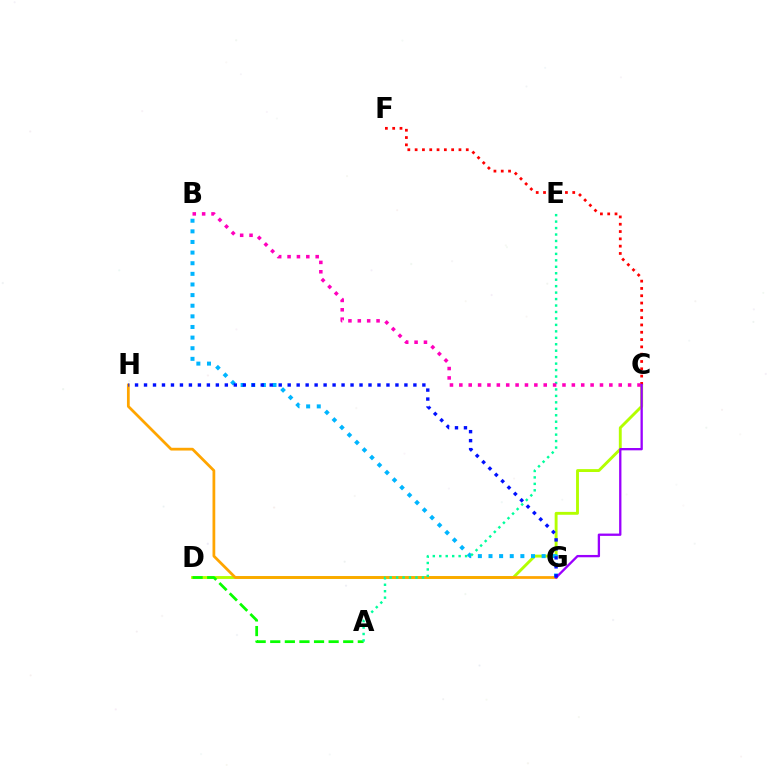{('C', 'D'): [{'color': '#b3ff00', 'line_style': 'solid', 'thickness': 2.08}], ('G', 'H'): [{'color': '#ffa500', 'line_style': 'solid', 'thickness': 1.98}, {'color': '#0010ff', 'line_style': 'dotted', 'thickness': 2.44}], ('B', 'G'): [{'color': '#00b5ff', 'line_style': 'dotted', 'thickness': 2.89}], ('C', 'F'): [{'color': '#ff0000', 'line_style': 'dotted', 'thickness': 1.98}], ('A', 'D'): [{'color': '#08ff00', 'line_style': 'dashed', 'thickness': 1.98}], ('A', 'E'): [{'color': '#00ff9d', 'line_style': 'dotted', 'thickness': 1.75}], ('B', 'C'): [{'color': '#ff00bd', 'line_style': 'dotted', 'thickness': 2.55}], ('C', 'G'): [{'color': '#9b00ff', 'line_style': 'solid', 'thickness': 1.67}]}